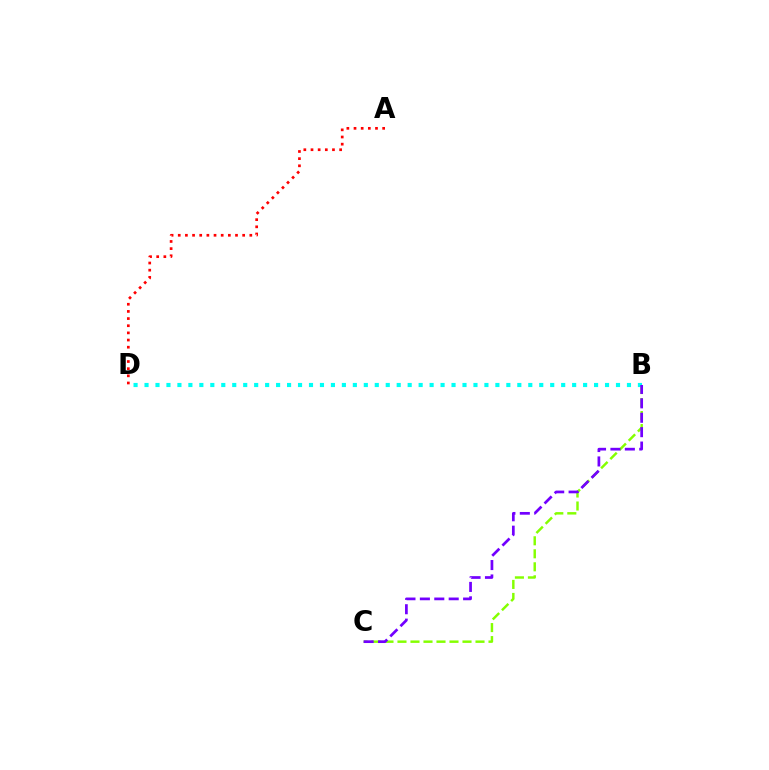{('B', 'C'): [{'color': '#84ff00', 'line_style': 'dashed', 'thickness': 1.77}, {'color': '#7200ff', 'line_style': 'dashed', 'thickness': 1.96}], ('A', 'D'): [{'color': '#ff0000', 'line_style': 'dotted', 'thickness': 1.94}], ('B', 'D'): [{'color': '#00fff6', 'line_style': 'dotted', 'thickness': 2.98}]}